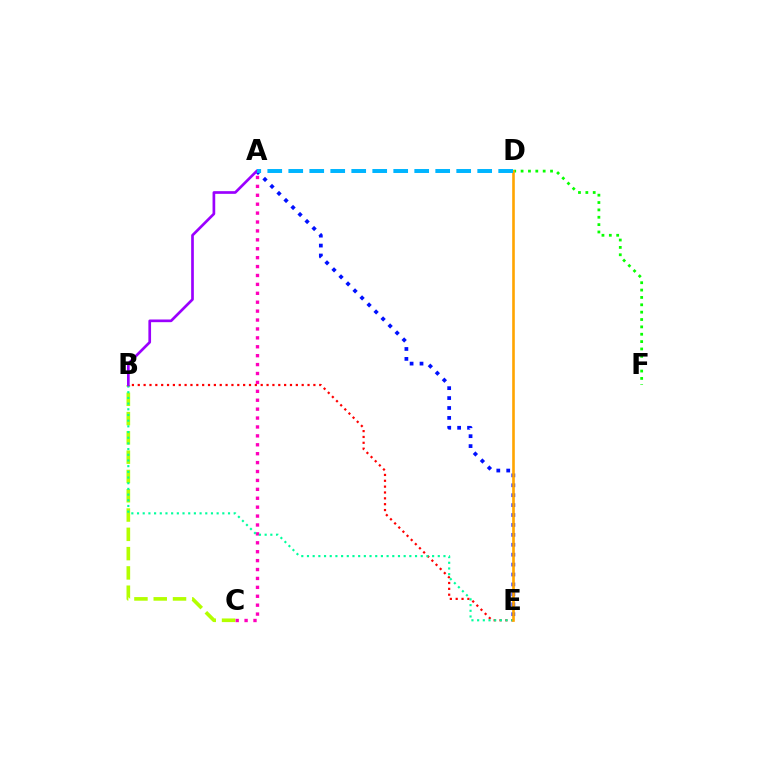{('B', 'E'): [{'color': '#ff0000', 'line_style': 'dotted', 'thickness': 1.59}, {'color': '#00ff9d', 'line_style': 'dotted', 'thickness': 1.55}], ('A', 'C'): [{'color': '#ff00bd', 'line_style': 'dotted', 'thickness': 2.42}], ('B', 'C'): [{'color': '#b3ff00', 'line_style': 'dashed', 'thickness': 2.62}], ('D', 'F'): [{'color': '#08ff00', 'line_style': 'dotted', 'thickness': 2.0}], ('A', 'E'): [{'color': '#0010ff', 'line_style': 'dotted', 'thickness': 2.69}], ('D', 'E'): [{'color': '#ffa500', 'line_style': 'solid', 'thickness': 1.89}], ('A', 'B'): [{'color': '#9b00ff', 'line_style': 'solid', 'thickness': 1.93}], ('A', 'D'): [{'color': '#00b5ff', 'line_style': 'dashed', 'thickness': 2.85}]}